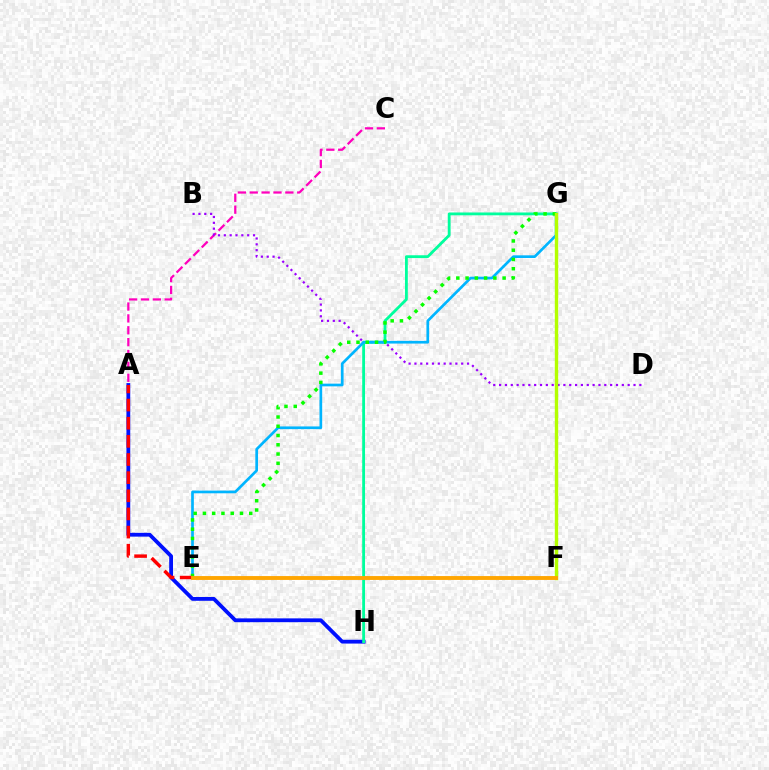{('A', 'C'): [{'color': '#ff00bd', 'line_style': 'dashed', 'thickness': 1.61}], ('B', 'D'): [{'color': '#9b00ff', 'line_style': 'dotted', 'thickness': 1.59}], ('A', 'H'): [{'color': '#0010ff', 'line_style': 'solid', 'thickness': 2.74}], ('G', 'H'): [{'color': '#00ff9d', 'line_style': 'solid', 'thickness': 2.03}], ('E', 'G'): [{'color': '#00b5ff', 'line_style': 'solid', 'thickness': 1.94}, {'color': '#08ff00', 'line_style': 'dotted', 'thickness': 2.52}], ('F', 'G'): [{'color': '#b3ff00', 'line_style': 'solid', 'thickness': 2.44}], ('A', 'E'): [{'color': '#ff0000', 'line_style': 'dashed', 'thickness': 2.46}], ('E', 'F'): [{'color': '#ffa500', 'line_style': 'solid', 'thickness': 2.79}]}